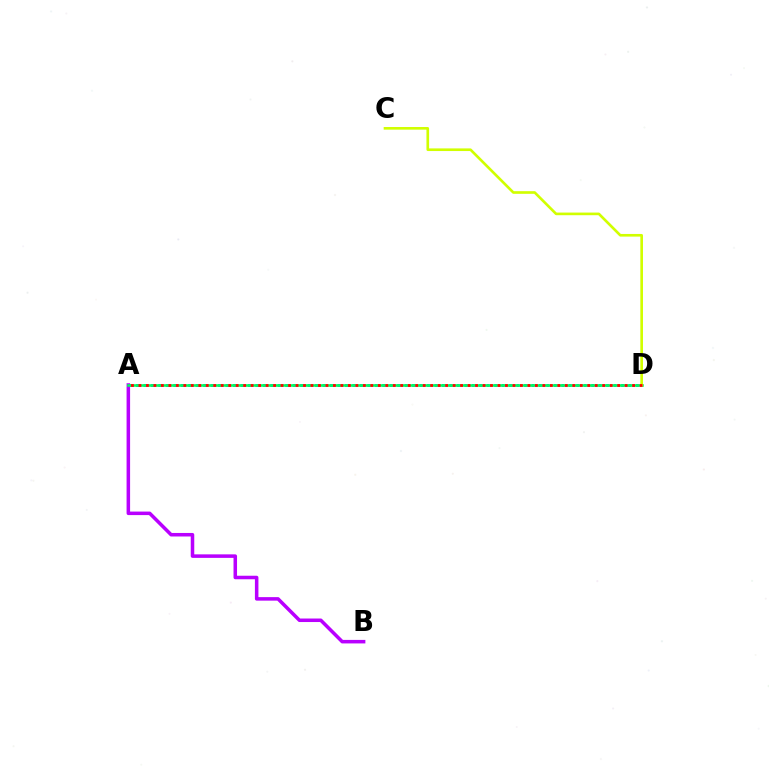{('A', 'D'): [{'color': '#0074ff', 'line_style': 'dotted', 'thickness': 2.03}, {'color': '#00ff5c', 'line_style': 'solid', 'thickness': 1.87}, {'color': '#ff0000', 'line_style': 'dotted', 'thickness': 2.03}], ('A', 'B'): [{'color': '#b900ff', 'line_style': 'solid', 'thickness': 2.53}], ('C', 'D'): [{'color': '#d1ff00', 'line_style': 'solid', 'thickness': 1.91}]}